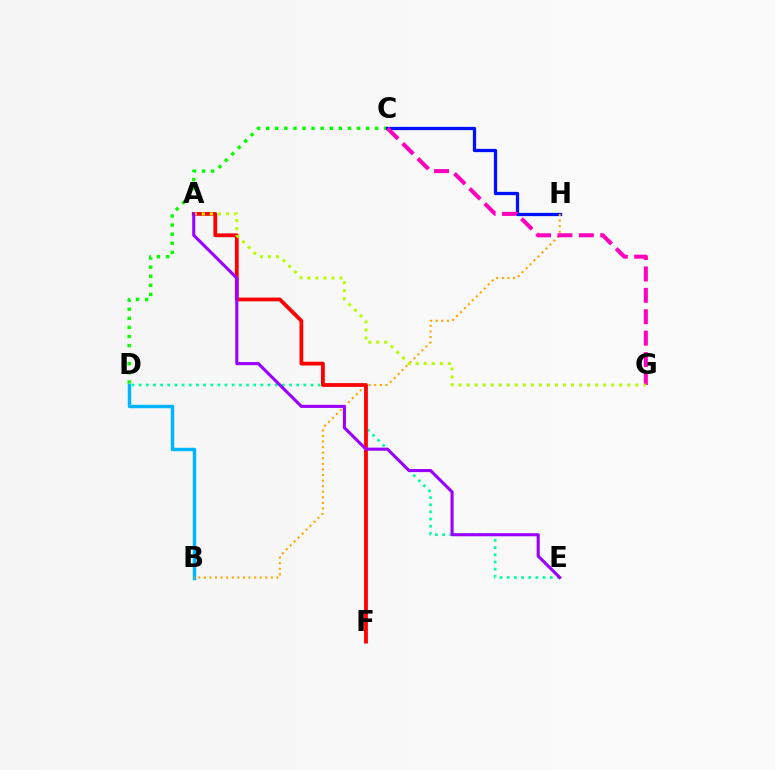{('D', 'E'): [{'color': '#00ff9d', 'line_style': 'dotted', 'thickness': 1.95}], ('C', 'D'): [{'color': '#08ff00', 'line_style': 'dotted', 'thickness': 2.47}], ('B', 'D'): [{'color': '#00b5ff', 'line_style': 'solid', 'thickness': 2.47}], ('C', 'H'): [{'color': '#0010ff', 'line_style': 'solid', 'thickness': 2.35}], ('B', 'H'): [{'color': '#ffa500', 'line_style': 'dotted', 'thickness': 1.52}], ('C', 'G'): [{'color': '#ff00bd', 'line_style': 'dashed', 'thickness': 2.91}], ('A', 'F'): [{'color': '#ff0000', 'line_style': 'solid', 'thickness': 2.73}], ('A', 'G'): [{'color': '#b3ff00', 'line_style': 'dotted', 'thickness': 2.18}], ('A', 'E'): [{'color': '#9b00ff', 'line_style': 'solid', 'thickness': 2.22}]}